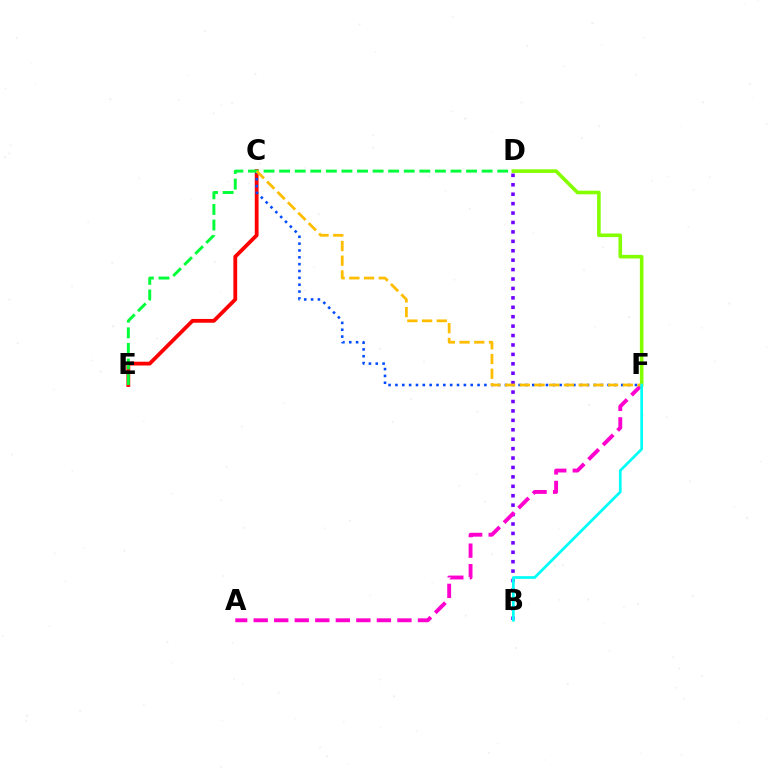{('C', 'E'): [{'color': '#ff0000', 'line_style': 'solid', 'thickness': 2.73}], ('B', 'D'): [{'color': '#7200ff', 'line_style': 'dotted', 'thickness': 2.56}], ('C', 'F'): [{'color': '#004bff', 'line_style': 'dotted', 'thickness': 1.86}, {'color': '#ffbd00', 'line_style': 'dashed', 'thickness': 2.0}], ('D', 'E'): [{'color': '#00ff39', 'line_style': 'dashed', 'thickness': 2.12}], ('A', 'F'): [{'color': '#ff00cf', 'line_style': 'dashed', 'thickness': 2.79}], ('D', 'F'): [{'color': '#84ff00', 'line_style': 'solid', 'thickness': 2.59}], ('B', 'F'): [{'color': '#00fff6', 'line_style': 'solid', 'thickness': 1.94}]}